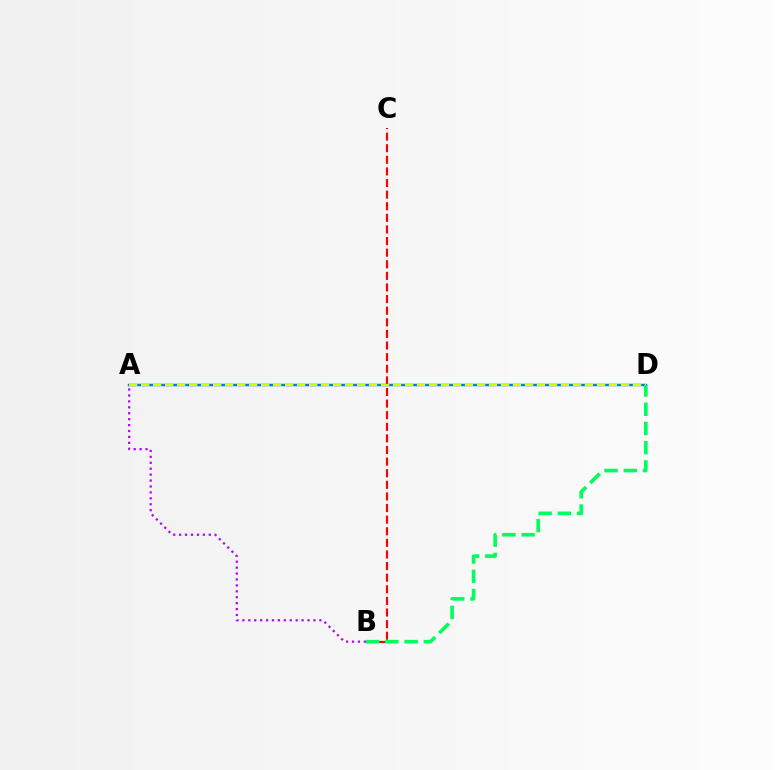{('A', 'D'): [{'color': '#0074ff', 'line_style': 'solid', 'thickness': 1.78}, {'color': '#d1ff00', 'line_style': 'dashed', 'thickness': 1.63}], ('B', 'C'): [{'color': '#ff0000', 'line_style': 'dashed', 'thickness': 1.58}], ('A', 'B'): [{'color': '#b900ff', 'line_style': 'dotted', 'thickness': 1.61}], ('B', 'D'): [{'color': '#00ff5c', 'line_style': 'dashed', 'thickness': 2.61}]}